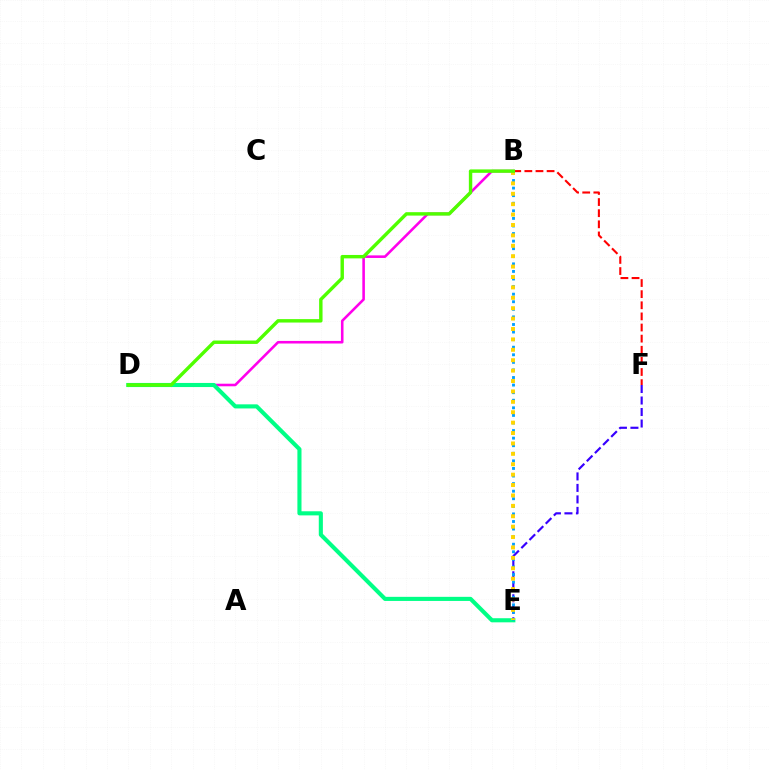{('B', 'F'): [{'color': '#ff0000', 'line_style': 'dashed', 'thickness': 1.51}], ('B', 'D'): [{'color': '#ff00ed', 'line_style': 'solid', 'thickness': 1.86}, {'color': '#4fff00', 'line_style': 'solid', 'thickness': 2.46}], ('E', 'F'): [{'color': '#3700ff', 'line_style': 'dashed', 'thickness': 1.56}], ('D', 'E'): [{'color': '#00ff86', 'line_style': 'solid', 'thickness': 2.95}], ('B', 'E'): [{'color': '#009eff', 'line_style': 'dotted', 'thickness': 2.06}, {'color': '#ffd500', 'line_style': 'dotted', 'thickness': 2.83}]}